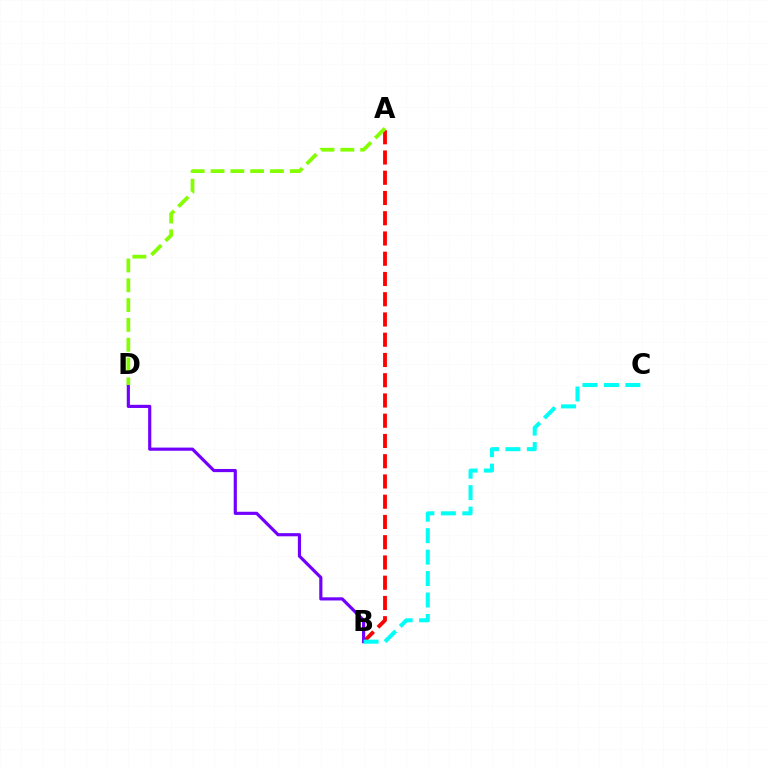{('A', 'B'): [{'color': '#ff0000', 'line_style': 'dashed', 'thickness': 2.75}], ('B', 'D'): [{'color': '#7200ff', 'line_style': 'solid', 'thickness': 2.27}], ('A', 'D'): [{'color': '#84ff00', 'line_style': 'dashed', 'thickness': 2.69}], ('B', 'C'): [{'color': '#00fff6', 'line_style': 'dashed', 'thickness': 2.91}]}